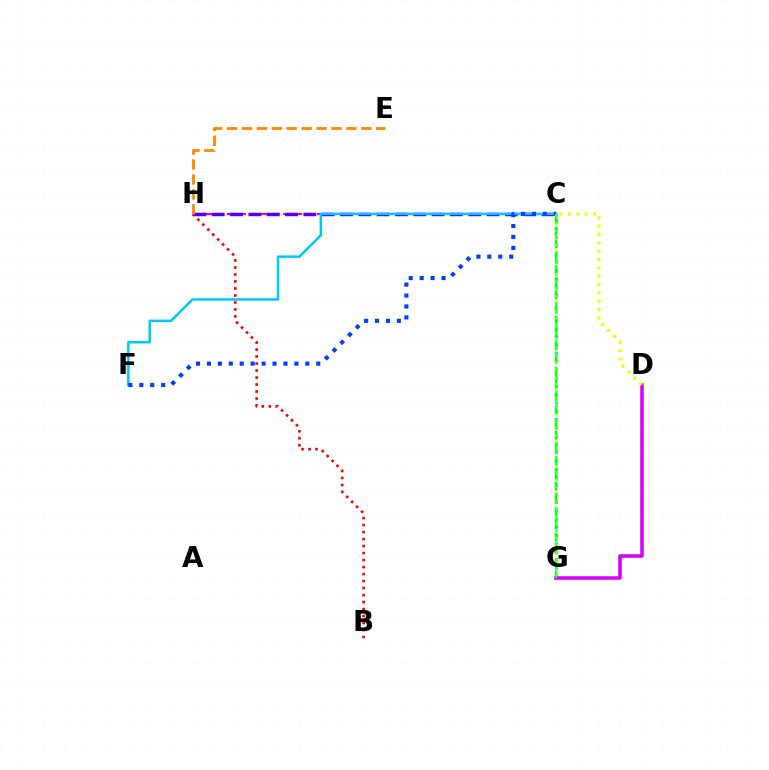{('B', 'H'): [{'color': '#ff0000', 'line_style': 'dotted', 'thickness': 1.9}], ('C', 'H'): [{'color': '#ff00a0', 'line_style': 'dashed', 'thickness': 1.53}, {'color': '#4f00ff', 'line_style': 'dashed', 'thickness': 2.49}], ('C', 'F'): [{'color': '#00c7ff', 'line_style': 'solid', 'thickness': 1.79}, {'color': '#003fff', 'line_style': 'dotted', 'thickness': 2.97}], ('C', 'G'): [{'color': '#00ffaf', 'line_style': 'dotted', 'thickness': 2.25}, {'color': '#00ff27', 'line_style': 'dashed', 'thickness': 1.73}, {'color': '#66ff00', 'line_style': 'dotted', 'thickness': 1.99}], ('D', 'G'): [{'color': '#d600ff', 'line_style': 'solid', 'thickness': 2.54}], ('E', 'H'): [{'color': '#ff8800', 'line_style': 'dashed', 'thickness': 2.03}], ('C', 'D'): [{'color': '#eeff00', 'line_style': 'dotted', 'thickness': 2.26}]}